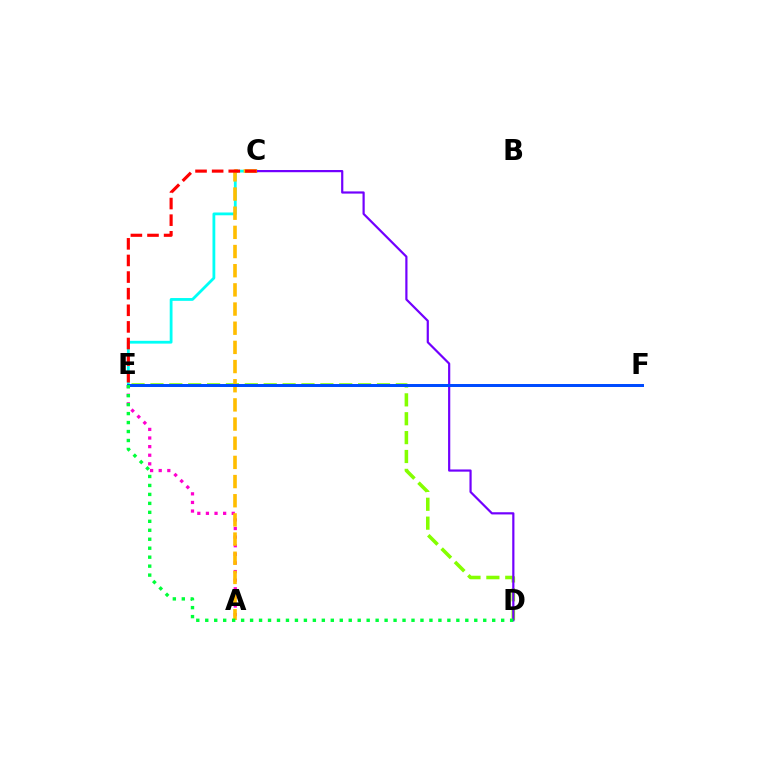{('A', 'E'): [{'color': '#ff00cf', 'line_style': 'dotted', 'thickness': 2.34}], ('C', 'E'): [{'color': '#00fff6', 'line_style': 'solid', 'thickness': 2.02}, {'color': '#ff0000', 'line_style': 'dashed', 'thickness': 2.26}], ('D', 'E'): [{'color': '#84ff00', 'line_style': 'dashed', 'thickness': 2.56}, {'color': '#00ff39', 'line_style': 'dotted', 'thickness': 2.44}], ('C', 'D'): [{'color': '#7200ff', 'line_style': 'solid', 'thickness': 1.58}], ('A', 'C'): [{'color': '#ffbd00', 'line_style': 'dashed', 'thickness': 2.6}], ('E', 'F'): [{'color': '#004bff', 'line_style': 'solid', 'thickness': 2.15}]}